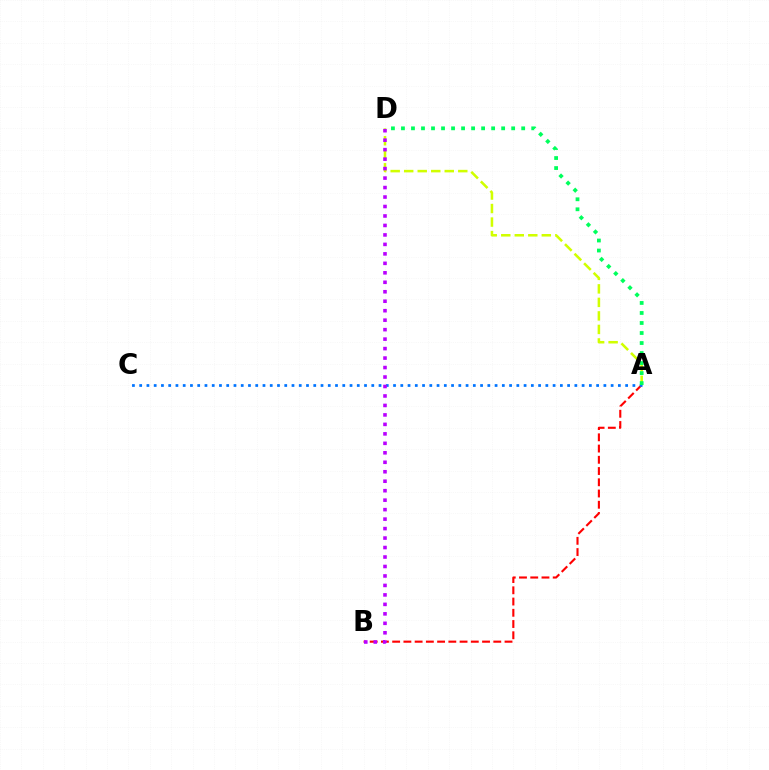{('A', 'D'): [{'color': '#d1ff00', 'line_style': 'dashed', 'thickness': 1.84}, {'color': '#00ff5c', 'line_style': 'dotted', 'thickness': 2.72}], ('A', 'B'): [{'color': '#ff0000', 'line_style': 'dashed', 'thickness': 1.53}], ('A', 'C'): [{'color': '#0074ff', 'line_style': 'dotted', 'thickness': 1.97}], ('B', 'D'): [{'color': '#b900ff', 'line_style': 'dotted', 'thickness': 2.57}]}